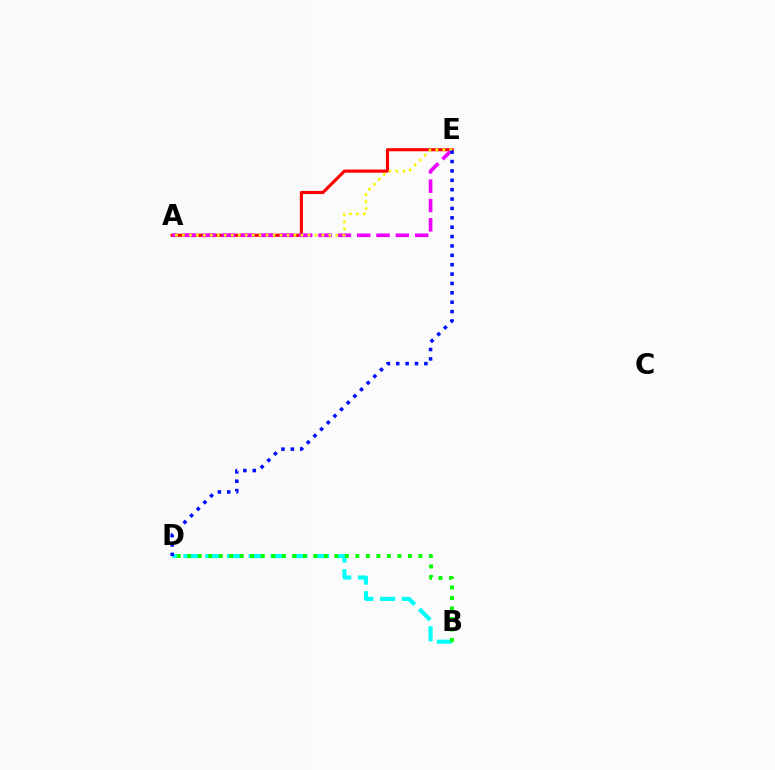{('A', 'E'): [{'color': '#ff0000', 'line_style': 'solid', 'thickness': 2.25}, {'color': '#ee00ff', 'line_style': 'dashed', 'thickness': 2.63}, {'color': '#fcf500', 'line_style': 'dotted', 'thickness': 1.89}], ('B', 'D'): [{'color': '#00fff6', 'line_style': 'dashed', 'thickness': 2.96}, {'color': '#08ff00', 'line_style': 'dotted', 'thickness': 2.86}], ('D', 'E'): [{'color': '#0010ff', 'line_style': 'dotted', 'thickness': 2.55}]}